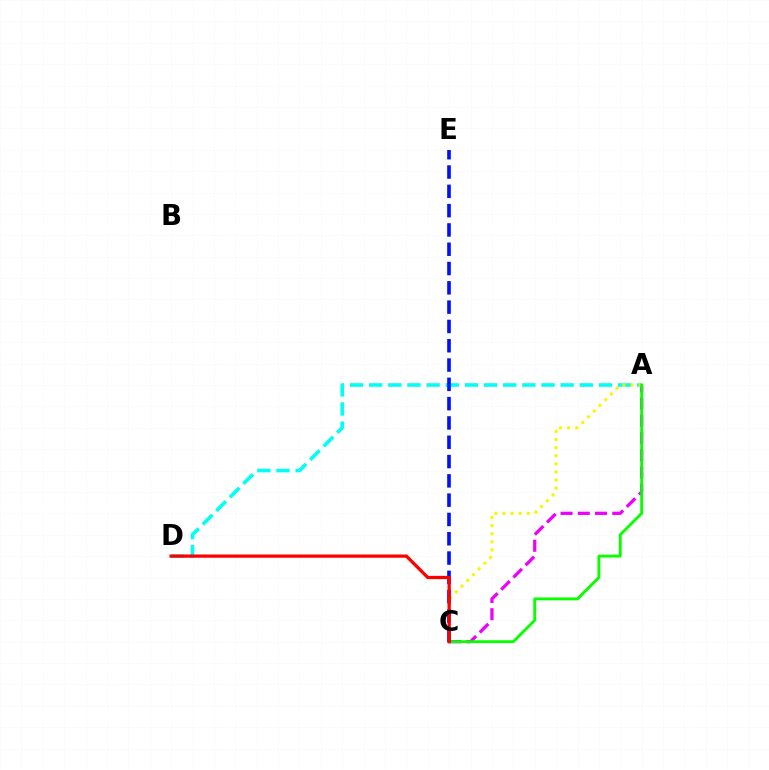{('A', 'D'): [{'color': '#00fff6', 'line_style': 'dashed', 'thickness': 2.6}], ('A', 'C'): [{'color': '#ee00ff', 'line_style': 'dashed', 'thickness': 2.34}, {'color': '#fcf500', 'line_style': 'dotted', 'thickness': 2.2}, {'color': '#08ff00', 'line_style': 'solid', 'thickness': 2.06}], ('C', 'E'): [{'color': '#0010ff', 'line_style': 'dashed', 'thickness': 2.62}], ('C', 'D'): [{'color': '#ff0000', 'line_style': 'solid', 'thickness': 2.35}]}